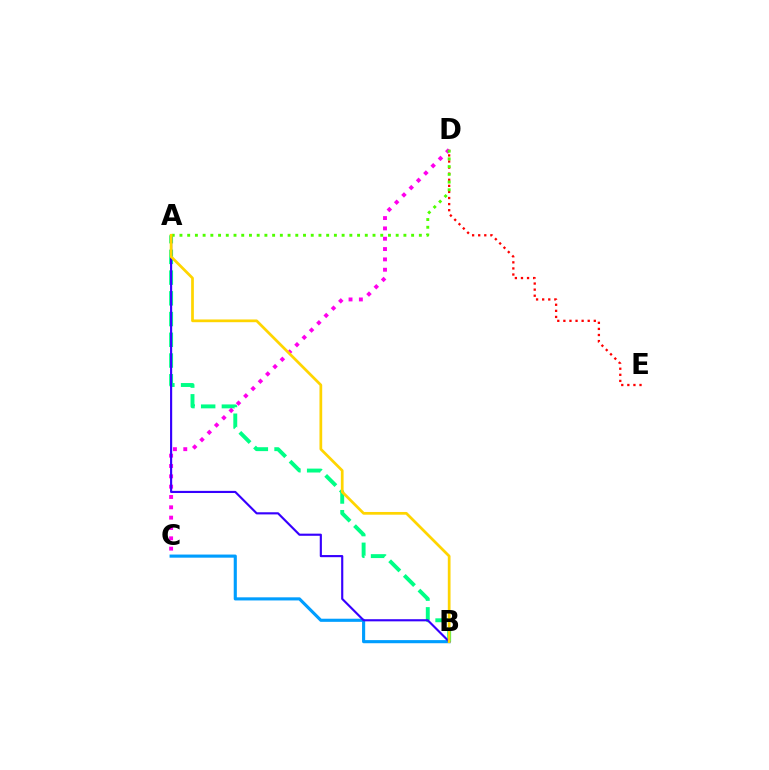{('B', 'C'): [{'color': '#009eff', 'line_style': 'solid', 'thickness': 2.25}], ('D', 'E'): [{'color': '#ff0000', 'line_style': 'dotted', 'thickness': 1.65}], ('A', 'B'): [{'color': '#00ff86', 'line_style': 'dashed', 'thickness': 2.82}, {'color': '#3700ff', 'line_style': 'solid', 'thickness': 1.54}, {'color': '#ffd500', 'line_style': 'solid', 'thickness': 1.97}], ('C', 'D'): [{'color': '#ff00ed', 'line_style': 'dotted', 'thickness': 2.81}], ('A', 'D'): [{'color': '#4fff00', 'line_style': 'dotted', 'thickness': 2.1}]}